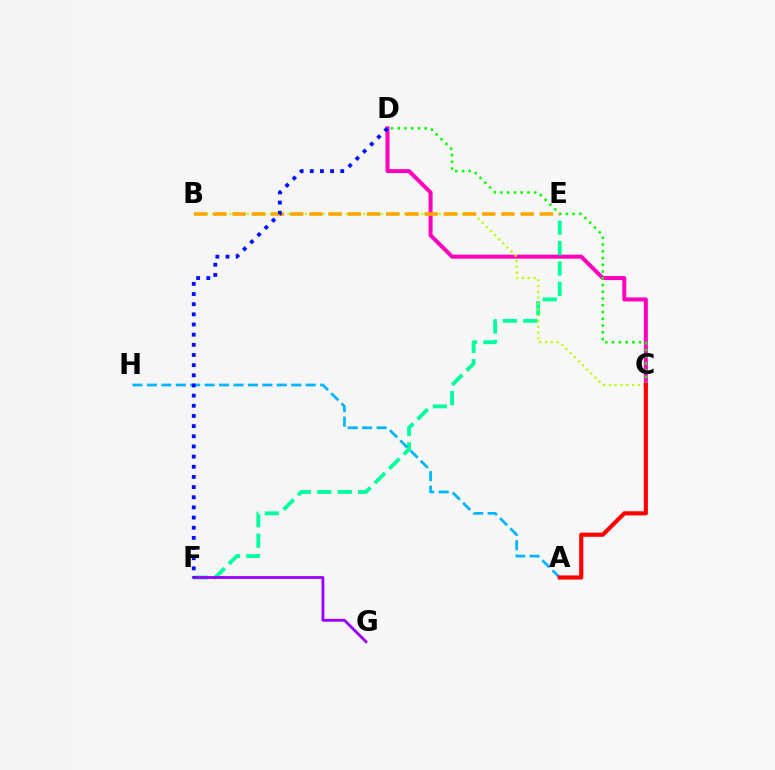{('C', 'D'): [{'color': '#ff00bd', 'line_style': 'solid', 'thickness': 2.88}, {'color': '#08ff00', 'line_style': 'dotted', 'thickness': 1.83}], ('E', 'F'): [{'color': '#00ff9d', 'line_style': 'dashed', 'thickness': 2.78}], ('F', 'G'): [{'color': '#9b00ff', 'line_style': 'solid', 'thickness': 2.05}], ('B', 'C'): [{'color': '#b3ff00', 'line_style': 'dotted', 'thickness': 1.58}], ('B', 'E'): [{'color': '#ffa500', 'line_style': 'dashed', 'thickness': 2.61}], ('A', 'H'): [{'color': '#00b5ff', 'line_style': 'dashed', 'thickness': 1.96}], ('D', 'F'): [{'color': '#0010ff', 'line_style': 'dotted', 'thickness': 2.76}], ('A', 'C'): [{'color': '#ff0000', 'line_style': 'solid', 'thickness': 2.97}]}